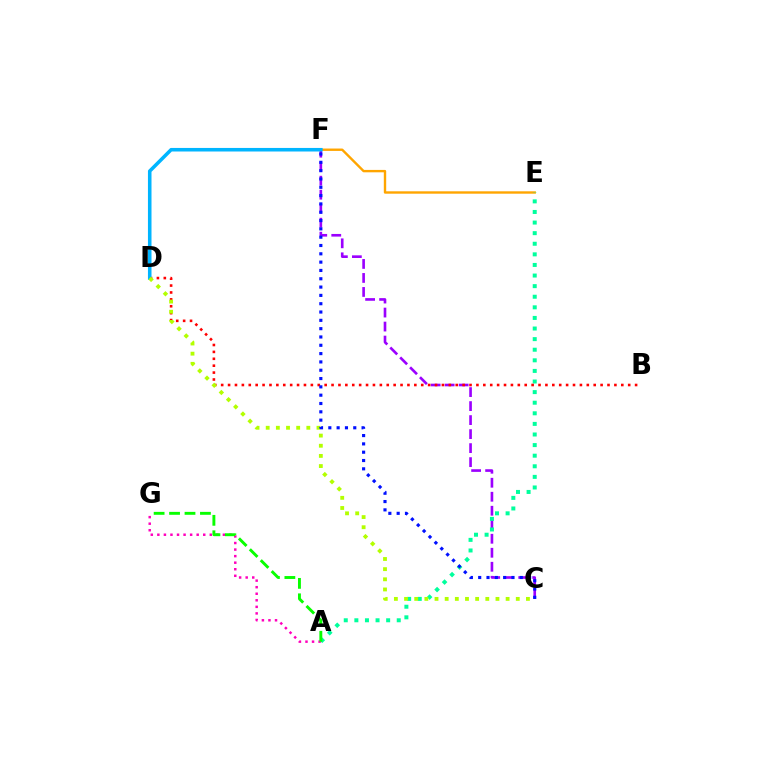{('E', 'F'): [{'color': '#ffa500', 'line_style': 'solid', 'thickness': 1.72}], ('C', 'F'): [{'color': '#9b00ff', 'line_style': 'dashed', 'thickness': 1.9}, {'color': '#0010ff', 'line_style': 'dotted', 'thickness': 2.26}], ('A', 'E'): [{'color': '#00ff9d', 'line_style': 'dotted', 'thickness': 2.88}], ('A', 'G'): [{'color': '#ff00bd', 'line_style': 'dotted', 'thickness': 1.78}, {'color': '#08ff00', 'line_style': 'dashed', 'thickness': 2.1}], ('B', 'D'): [{'color': '#ff0000', 'line_style': 'dotted', 'thickness': 1.87}], ('D', 'F'): [{'color': '#00b5ff', 'line_style': 'solid', 'thickness': 2.56}], ('C', 'D'): [{'color': '#b3ff00', 'line_style': 'dotted', 'thickness': 2.76}]}